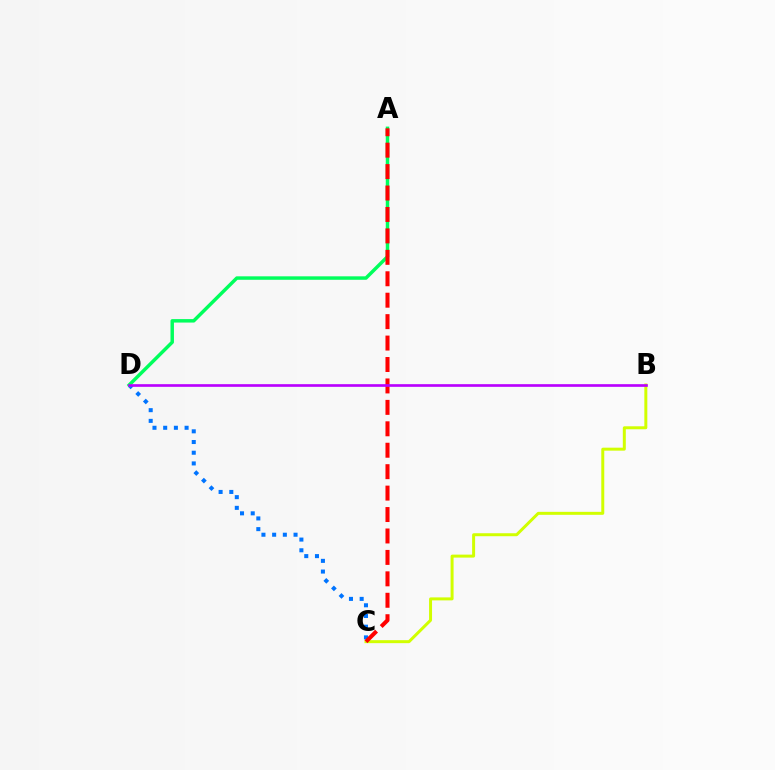{('C', 'D'): [{'color': '#0074ff', 'line_style': 'dotted', 'thickness': 2.91}], ('B', 'C'): [{'color': '#d1ff00', 'line_style': 'solid', 'thickness': 2.14}], ('A', 'D'): [{'color': '#00ff5c', 'line_style': 'solid', 'thickness': 2.49}], ('A', 'C'): [{'color': '#ff0000', 'line_style': 'dashed', 'thickness': 2.91}], ('B', 'D'): [{'color': '#b900ff', 'line_style': 'solid', 'thickness': 1.92}]}